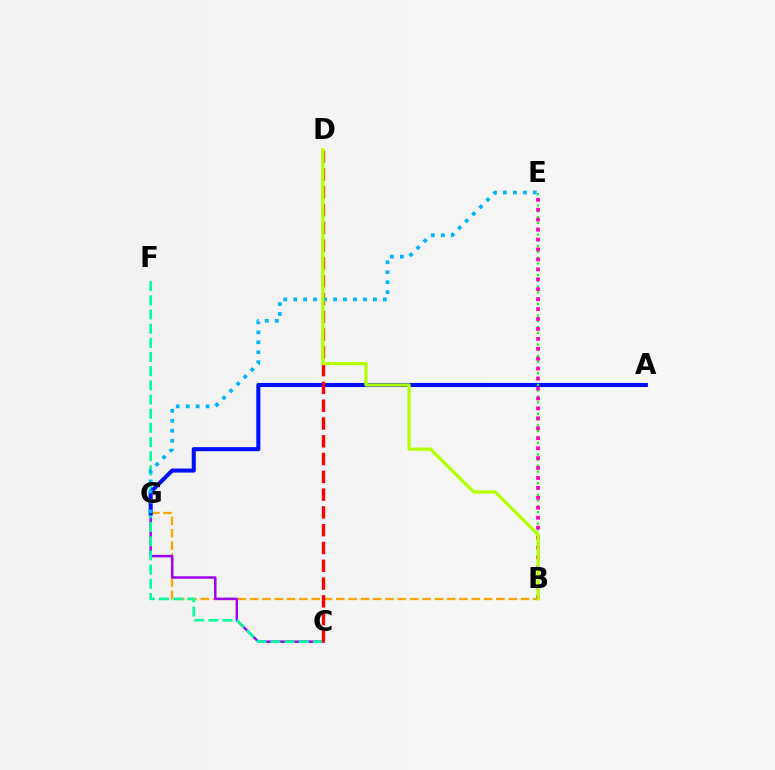{('B', 'G'): [{'color': '#ffa500', 'line_style': 'dashed', 'thickness': 1.67}], ('C', 'G'): [{'color': '#9b00ff', 'line_style': 'solid', 'thickness': 1.77}], ('C', 'F'): [{'color': '#00ff9d', 'line_style': 'dashed', 'thickness': 1.93}], ('A', 'G'): [{'color': '#0010ff', 'line_style': 'solid', 'thickness': 2.92}], ('C', 'D'): [{'color': '#ff0000', 'line_style': 'dashed', 'thickness': 2.42}], ('B', 'E'): [{'color': '#08ff00', 'line_style': 'dotted', 'thickness': 1.57}, {'color': '#ff00bd', 'line_style': 'dotted', 'thickness': 2.7}], ('E', 'G'): [{'color': '#00b5ff', 'line_style': 'dotted', 'thickness': 2.71}], ('B', 'D'): [{'color': '#b3ff00', 'line_style': 'solid', 'thickness': 2.33}]}